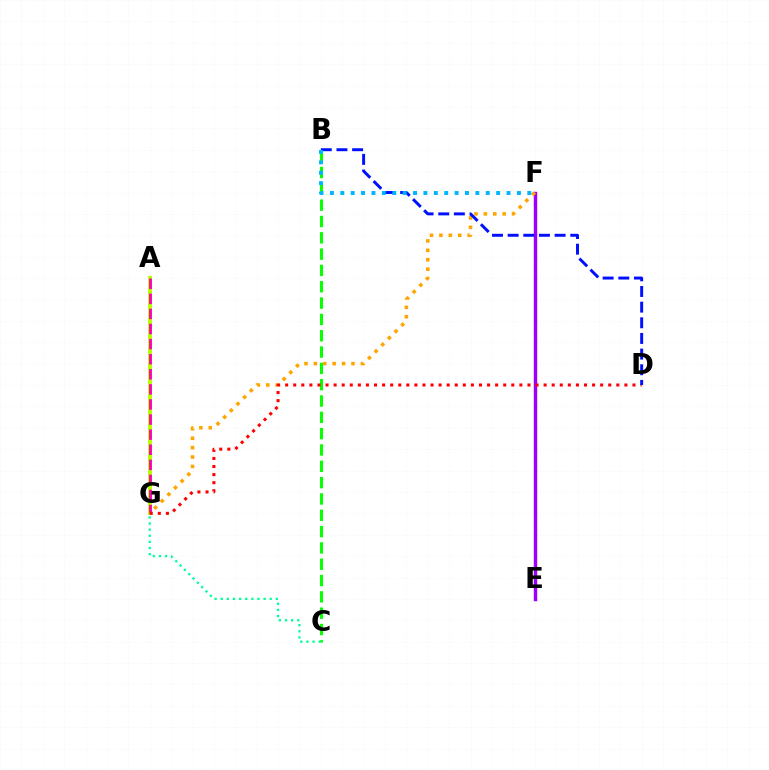{('E', 'F'): [{'color': '#9b00ff', 'line_style': 'solid', 'thickness': 2.48}], ('A', 'G'): [{'color': '#b3ff00', 'line_style': 'solid', 'thickness': 2.84}, {'color': '#ff00bd', 'line_style': 'dashed', 'thickness': 2.05}], ('B', 'C'): [{'color': '#08ff00', 'line_style': 'dashed', 'thickness': 2.22}], ('F', 'G'): [{'color': '#ffa500', 'line_style': 'dotted', 'thickness': 2.56}], ('C', 'G'): [{'color': '#00ff9d', 'line_style': 'dotted', 'thickness': 1.66}], ('D', 'G'): [{'color': '#ff0000', 'line_style': 'dotted', 'thickness': 2.19}], ('B', 'D'): [{'color': '#0010ff', 'line_style': 'dashed', 'thickness': 2.13}], ('B', 'F'): [{'color': '#00b5ff', 'line_style': 'dotted', 'thickness': 2.82}]}